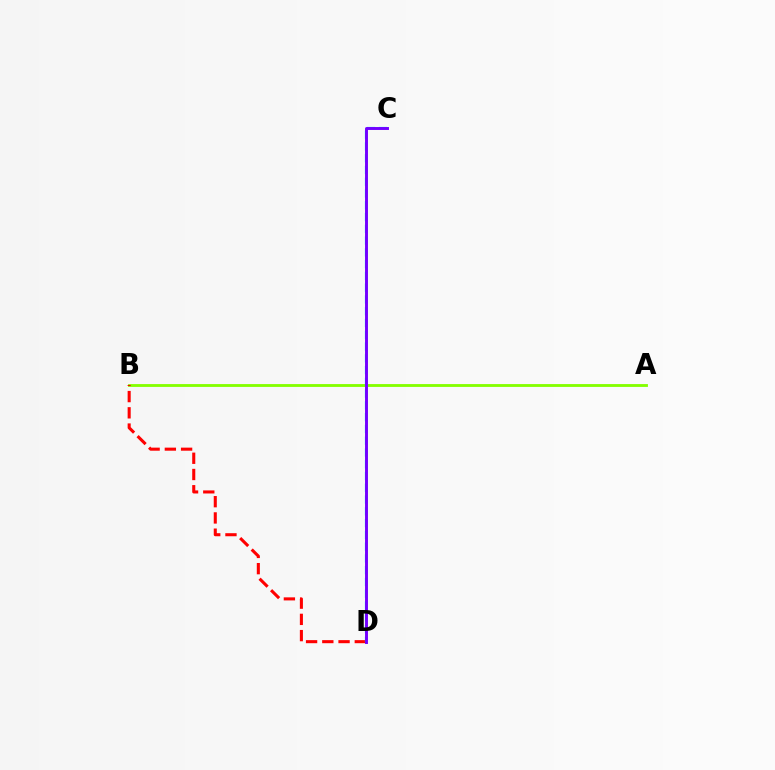{('A', 'B'): [{'color': '#84ff00', 'line_style': 'solid', 'thickness': 2.04}], ('B', 'D'): [{'color': '#ff0000', 'line_style': 'dashed', 'thickness': 2.21}], ('C', 'D'): [{'color': '#00fff6', 'line_style': 'dashed', 'thickness': 1.6}, {'color': '#7200ff', 'line_style': 'solid', 'thickness': 2.1}]}